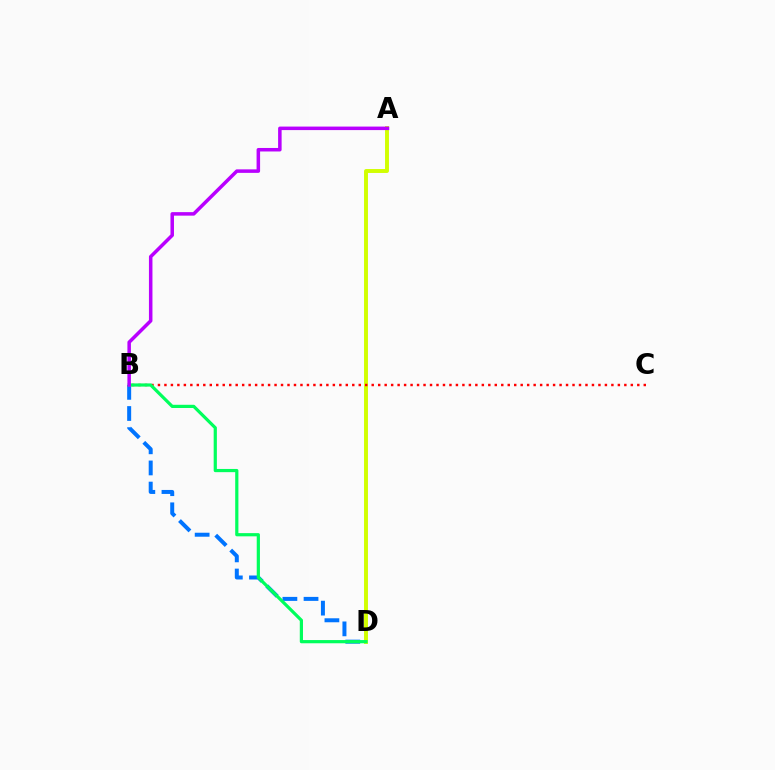{('A', 'D'): [{'color': '#d1ff00', 'line_style': 'solid', 'thickness': 2.82}], ('B', 'D'): [{'color': '#0074ff', 'line_style': 'dashed', 'thickness': 2.87}, {'color': '#00ff5c', 'line_style': 'solid', 'thickness': 2.31}], ('B', 'C'): [{'color': '#ff0000', 'line_style': 'dotted', 'thickness': 1.76}], ('A', 'B'): [{'color': '#b900ff', 'line_style': 'solid', 'thickness': 2.53}]}